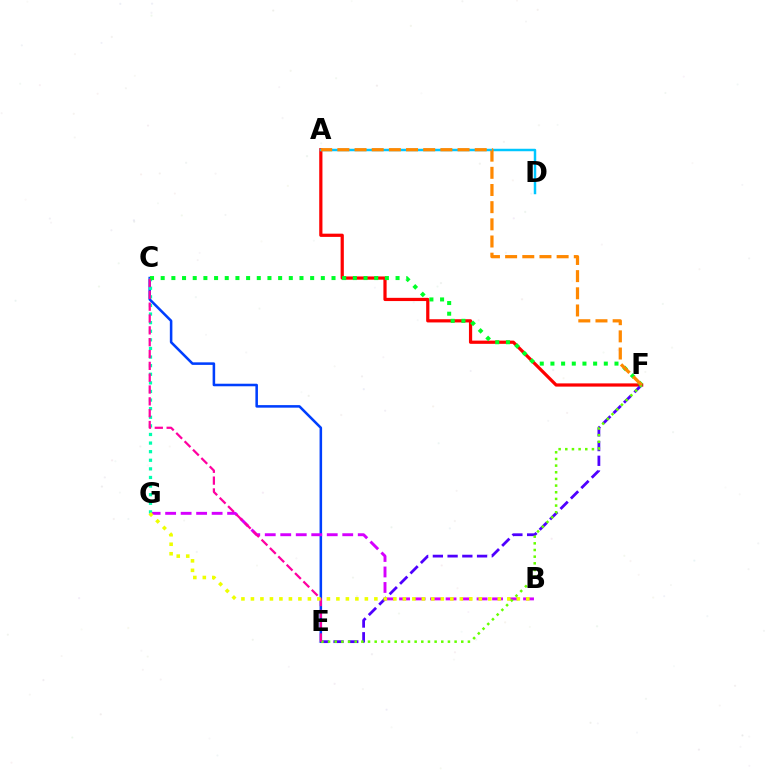{('A', 'F'): [{'color': '#ff0000', 'line_style': 'solid', 'thickness': 2.32}, {'color': '#ff8800', 'line_style': 'dashed', 'thickness': 2.33}], ('C', 'E'): [{'color': '#003fff', 'line_style': 'solid', 'thickness': 1.83}, {'color': '#ff00a0', 'line_style': 'dashed', 'thickness': 1.61}], ('B', 'G'): [{'color': '#d600ff', 'line_style': 'dashed', 'thickness': 2.11}, {'color': '#eeff00', 'line_style': 'dotted', 'thickness': 2.58}], ('E', 'F'): [{'color': '#4f00ff', 'line_style': 'dashed', 'thickness': 2.0}, {'color': '#66ff00', 'line_style': 'dotted', 'thickness': 1.81}], ('A', 'D'): [{'color': '#00c7ff', 'line_style': 'solid', 'thickness': 1.78}], ('C', 'G'): [{'color': '#00ffaf', 'line_style': 'dotted', 'thickness': 2.34}], ('C', 'F'): [{'color': '#00ff27', 'line_style': 'dotted', 'thickness': 2.9}]}